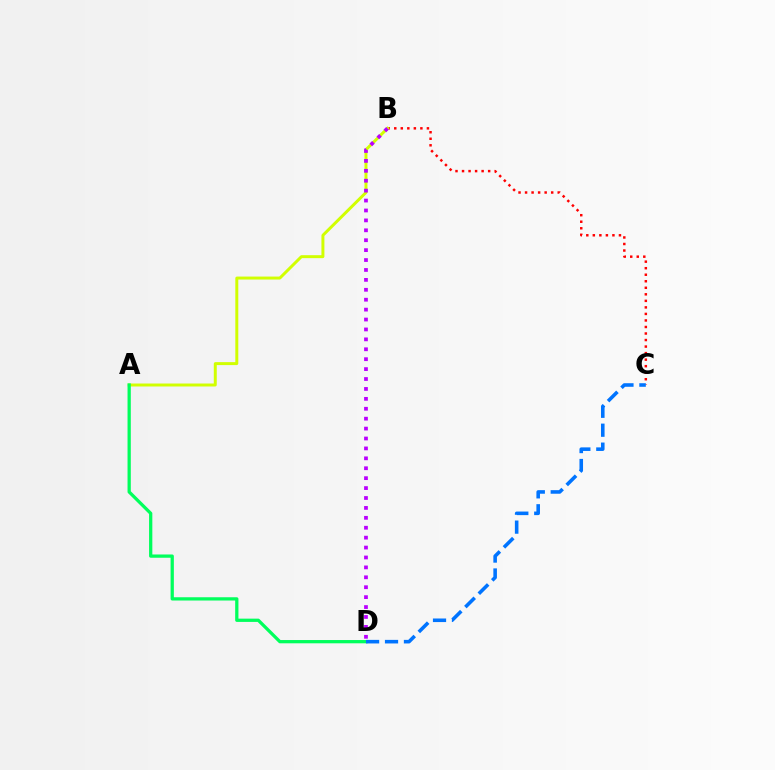{('B', 'C'): [{'color': '#ff0000', 'line_style': 'dotted', 'thickness': 1.77}], ('A', 'B'): [{'color': '#d1ff00', 'line_style': 'solid', 'thickness': 2.14}], ('A', 'D'): [{'color': '#00ff5c', 'line_style': 'solid', 'thickness': 2.35}], ('B', 'D'): [{'color': '#b900ff', 'line_style': 'dotted', 'thickness': 2.69}], ('C', 'D'): [{'color': '#0074ff', 'line_style': 'dashed', 'thickness': 2.57}]}